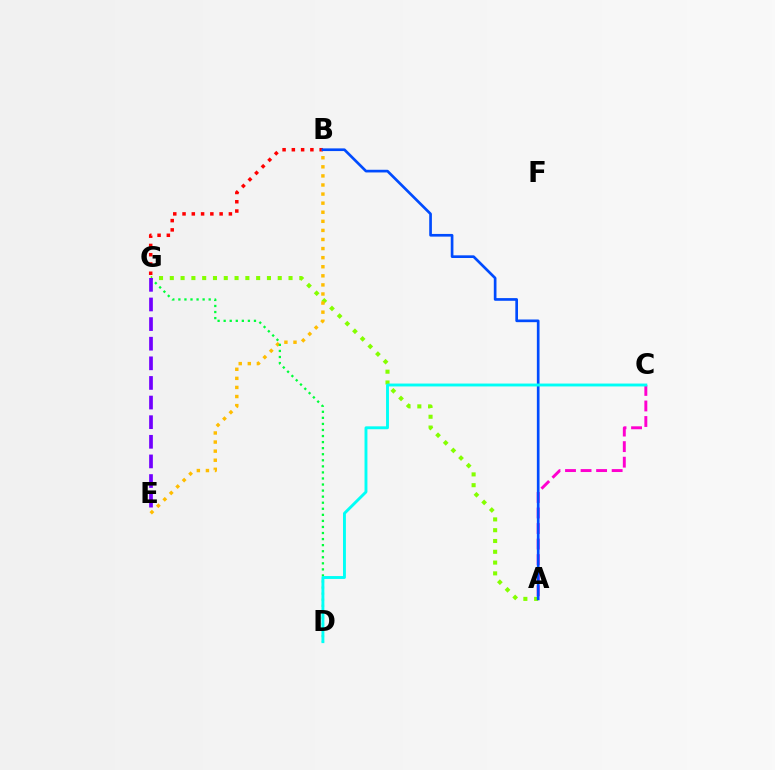{('A', 'G'): [{'color': '#84ff00', 'line_style': 'dotted', 'thickness': 2.93}], ('B', 'G'): [{'color': '#ff0000', 'line_style': 'dotted', 'thickness': 2.52}], ('B', 'E'): [{'color': '#ffbd00', 'line_style': 'dotted', 'thickness': 2.47}], ('D', 'G'): [{'color': '#00ff39', 'line_style': 'dotted', 'thickness': 1.65}], ('E', 'G'): [{'color': '#7200ff', 'line_style': 'dashed', 'thickness': 2.67}], ('A', 'C'): [{'color': '#ff00cf', 'line_style': 'dashed', 'thickness': 2.11}], ('A', 'B'): [{'color': '#004bff', 'line_style': 'solid', 'thickness': 1.93}], ('C', 'D'): [{'color': '#00fff6', 'line_style': 'solid', 'thickness': 2.08}]}